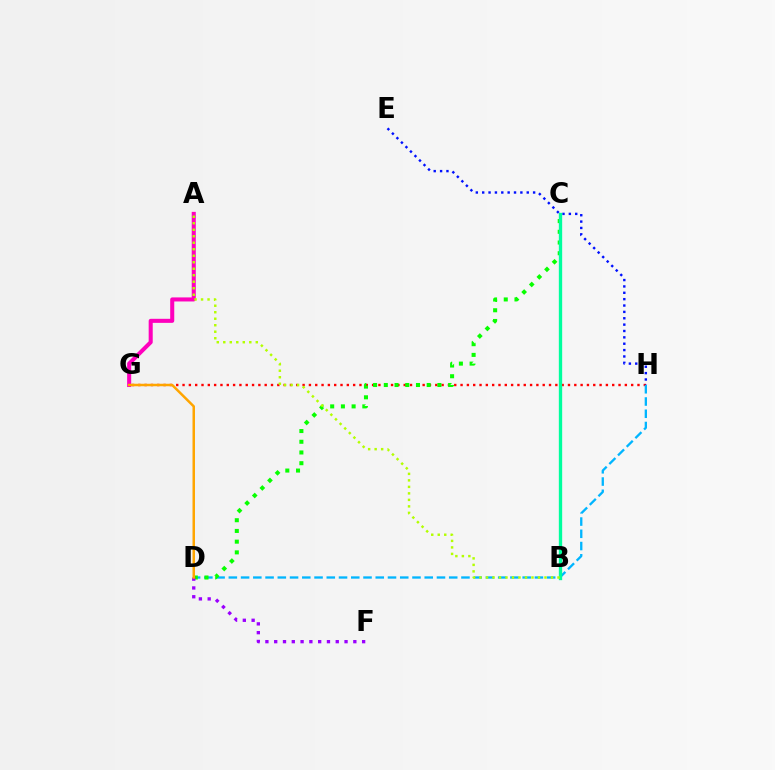{('G', 'H'): [{'color': '#ff0000', 'line_style': 'dotted', 'thickness': 1.72}], ('D', 'H'): [{'color': '#00b5ff', 'line_style': 'dashed', 'thickness': 1.66}], ('E', 'H'): [{'color': '#0010ff', 'line_style': 'dotted', 'thickness': 1.73}], ('C', 'D'): [{'color': '#08ff00', 'line_style': 'dotted', 'thickness': 2.91}], ('B', 'C'): [{'color': '#00ff9d', 'line_style': 'solid', 'thickness': 2.4}], ('A', 'G'): [{'color': '#ff00bd', 'line_style': 'solid', 'thickness': 2.92}], ('D', 'F'): [{'color': '#9b00ff', 'line_style': 'dotted', 'thickness': 2.39}], ('A', 'B'): [{'color': '#b3ff00', 'line_style': 'dotted', 'thickness': 1.77}], ('D', 'G'): [{'color': '#ffa500', 'line_style': 'solid', 'thickness': 1.8}]}